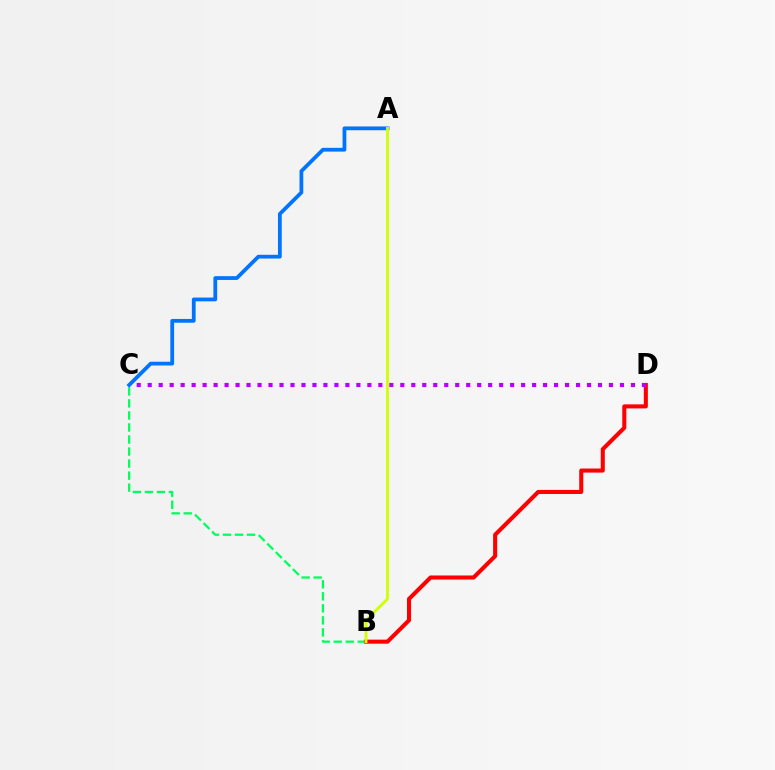{('B', 'C'): [{'color': '#00ff5c', 'line_style': 'dashed', 'thickness': 1.63}], ('B', 'D'): [{'color': '#ff0000', 'line_style': 'solid', 'thickness': 2.92}], ('C', 'D'): [{'color': '#b900ff', 'line_style': 'dotted', 'thickness': 2.98}], ('A', 'C'): [{'color': '#0074ff', 'line_style': 'solid', 'thickness': 2.71}], ('A', 'B'): [{'color': '#d1ff00', 'line_style': 'solid', 'thickness': 2.03}]}